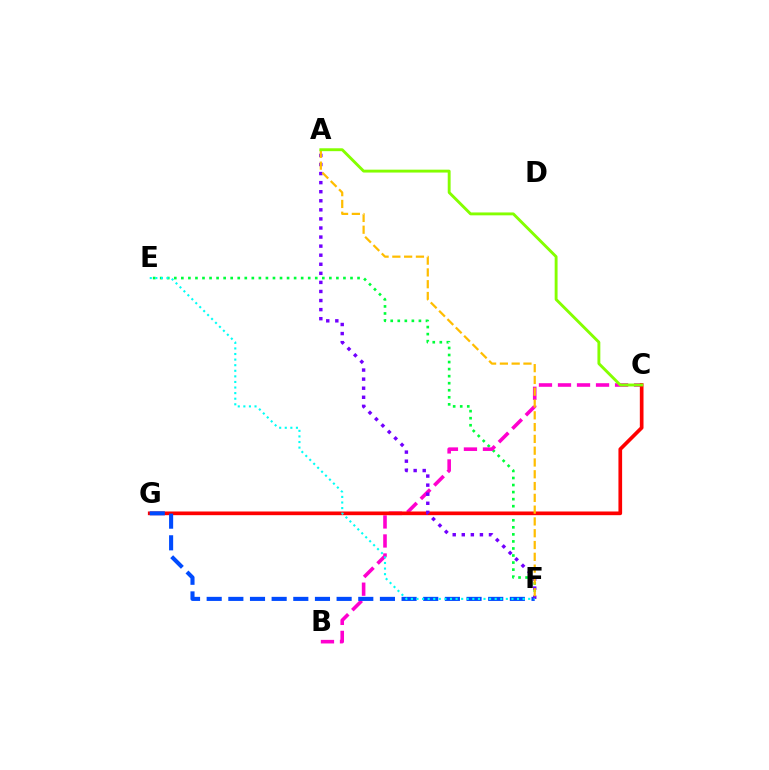{('E', 'F'): [{'color': '#00ff39', 'line_style': 'dotted', 'thickness': 1.91}, {'color': '#00fff6', 'line_style': 'dotted', 'thickness': 1.52}], ('B', 'C'): [{'color': '#ff00cf', 'line_style': 'dashed', 'thickness': 2.58}], ('C', 'G'): [{'color': '#ff0000', 'line_style': 'solid', 'thickness': 2.65}], ('F', 'G'): [{'color': '#004bff', 'line_style': 'dashed', 'thickness': 2.94}], ('A', 'F'): [{'color': '#7200ff', 'line_style': 'dotted', 'thickness': 2.46}, {'color': '#ffbd00', 'line_style': 'dashed', 'thickness': 1.6}], ('A', 'C'): [{'color': '#84ff00', 'line_style': 'solid', 'thickness': 2.08}]}